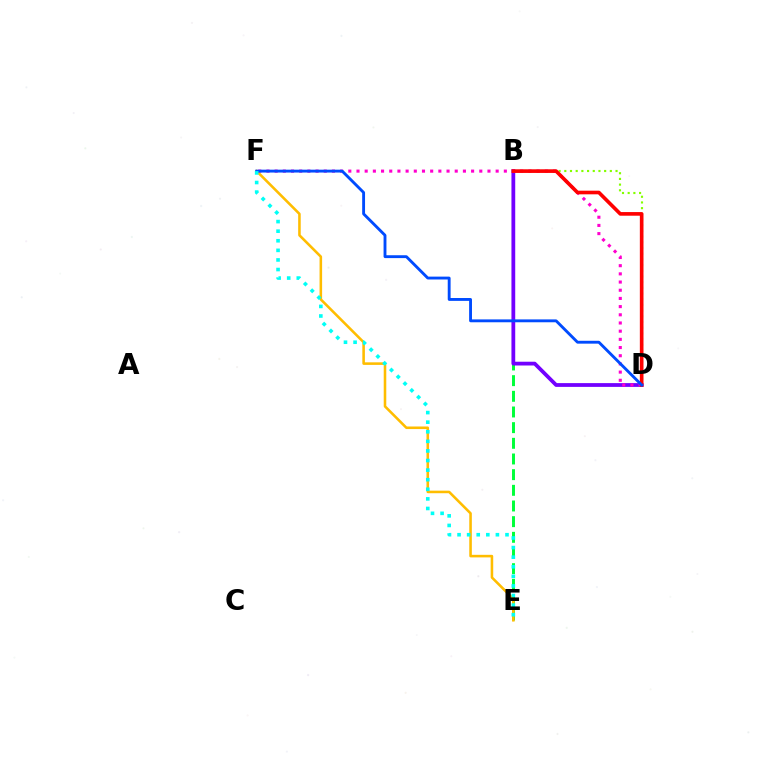{('B', 'D'): [{'color': '#84ff00', 'line_style': 'dotted', 'thickness': 1.55}, {'color': '#7200ff', 'line_style': 'solid', 'thickness': 2.72}, {'color': '#ff0000', 'line_style': 'solid', 'thickness': 2.62}], ('B', 'E'): [{'color': '#00ff39', 'line_style': 'dashed', 'thickness': 2.13}], ('E', 'F'): [{'color': '#ffbd00', 'line_style': 'solid', 'thickness': 1.85}, {'color': '#00fff6', 'line_style': 'dotted', 'thickness': 2.61}], ('D', 'F'): [{'color': '#ff00cf', 'line_style': 'dotted', 'thickness': 2.22}, {'color': '#004bff', 'line_style': 'solid', 'thickness': 2.06}]}